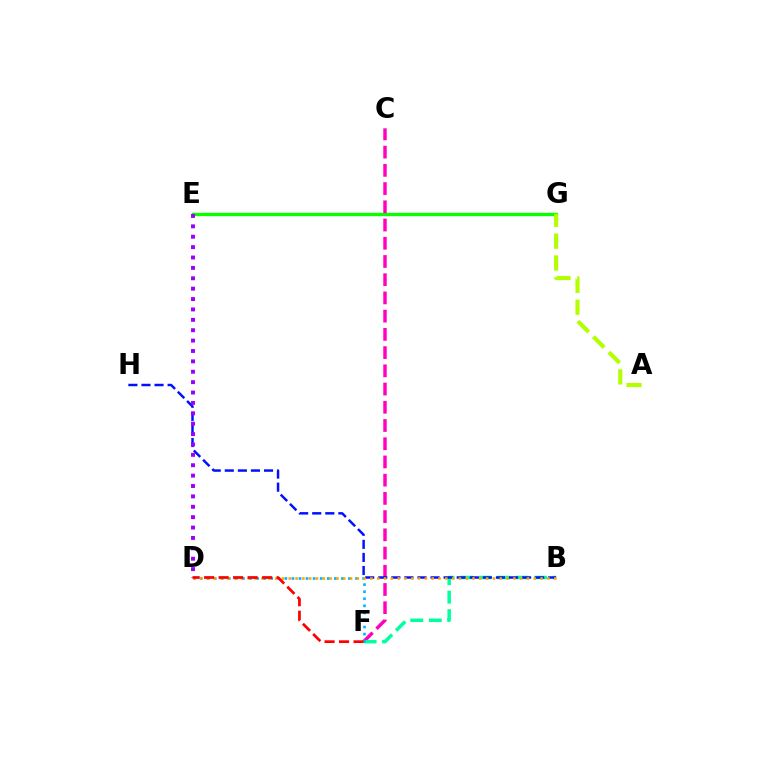{('E', 'G'): [{'color': '#08ff00', 'line_style': 'solid', 'thickness': 2.39}], ('C', 'F'): [{'color': '#ff00bd', 'line_style': 'dashed', 'thickness': 2.48}], ('B', 'F'): [{'color': '#00ff9d', 'line_style': 'dashed', 'thickness': 2.52}], ('D', 'F'): [{'color': '#00b5ff', 'line_style': 'dotted', 'thickness': 1.92}, {'color': '#ff0000', 'line_style': 'dashed', 'thickness': 1.97}], ('A', 'G'): [{'color': '#b3ff00', 'line_style': 'dashed', 'thickness': 2.97}], ('B', 'H'): [{'color': '#0010ff', 'line_style': 'dashed', 'thickness': 1.78}], ('D', 'E'): [{'color': '#9b00ff', 'line_style': 'dotted', 'thickness': 2.82}], ('B', 'D'): [{'color': '#ffa500', 'line_style': 'dotted', 'thickness': 1.85}]}